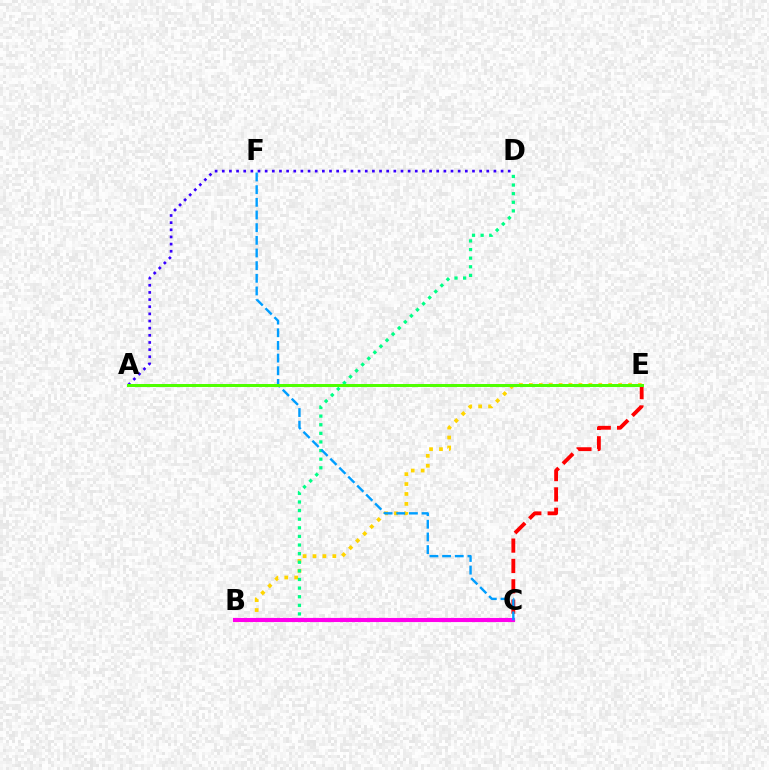{('A', 'D'): [{'color': '#3700ff', 'line_style': 'dotted', 'thickness': 1.94}], ('B', 'E'): [{'color': '#ffd500', 'line_style': 'dotted', 'thickness': 2.7}], ('C', 'E'): [{'color': '#ff0000', 'line_style': 'dashed', 'thickness': 2.76}], ('B', 'D'): [{'color': '#00ff86', 'line_style': 'dotted', 'thickness': 2.34}], ('B', 'C'): [{'color': '#ff00ed', 'line_style': 'solid', 'thickness': 2.97}], ('C', 'F'): [{'color': '#009eff', 'line_style': 'dashed', 'thickness': 1.72}], ('A', 'E'): [{'color': '#4fff00', 'line_style': 'solid', 'thickness': 2.15}]}